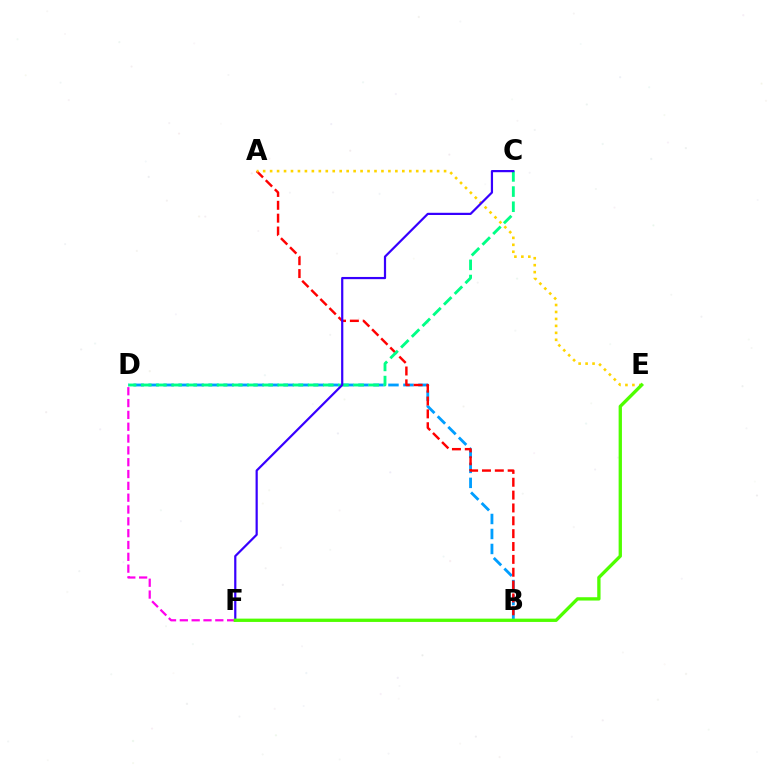{('B', 'D'): [{'color': '#009eff', 'line_style': 'dashed', 'thickness': 2.04}], ('A', 'B'): [{'color': '#ff0000', 'line_style': 'dashed', 'thickness': 1.75}], ('C', 'D'): [{'color': '#00ff86', 'line_style': 'dashed', 'thickness': 2.06}], ('A', 'E'): [{'color': '#ffd500', 'line_style': 'dotted', 'thickness': 1.89}], ('C', 'F'): [{'color': '#3700ff', 'line_style': 'solid', 'thickness': 1.59}], ('D', 'F'): [{'color': '#ff00ed', 'line_style': 'dashed', 'thickness': 1.61}], ('E', 'F'): [{'color': '#4fff00', 'line_style': 'solid', 'thickness': 2.39}]}